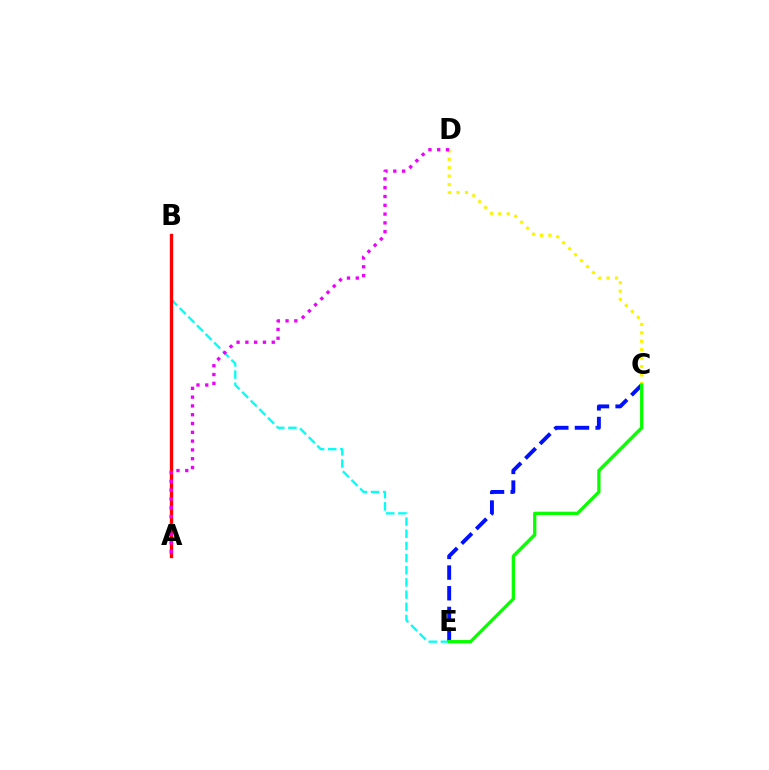{('C', 'E'): [{'color': '#0010ff', 'line_style': 'dashed', 'thickness': 2.81}, {'color': '#08ff00', 'line_style': 'solid', 'thickness': 2.36}], ('B', 'E'): [{'color': '#00fff6', 'line_style': 'dashed', 'thickness': 1.65}], ('A', 'B'): [{'color': '#ff0000', 'line_style': 'solid', 'thickness': 2.4}], ('C', 'D'): [{'color': '#fcf500', 'line_style': 'dotted', 'thickness': 2.29}], ('A', 'D'): [{'color': '#ee00ff', 'line_style': 'dotted', 'thickness': 2.39}]}